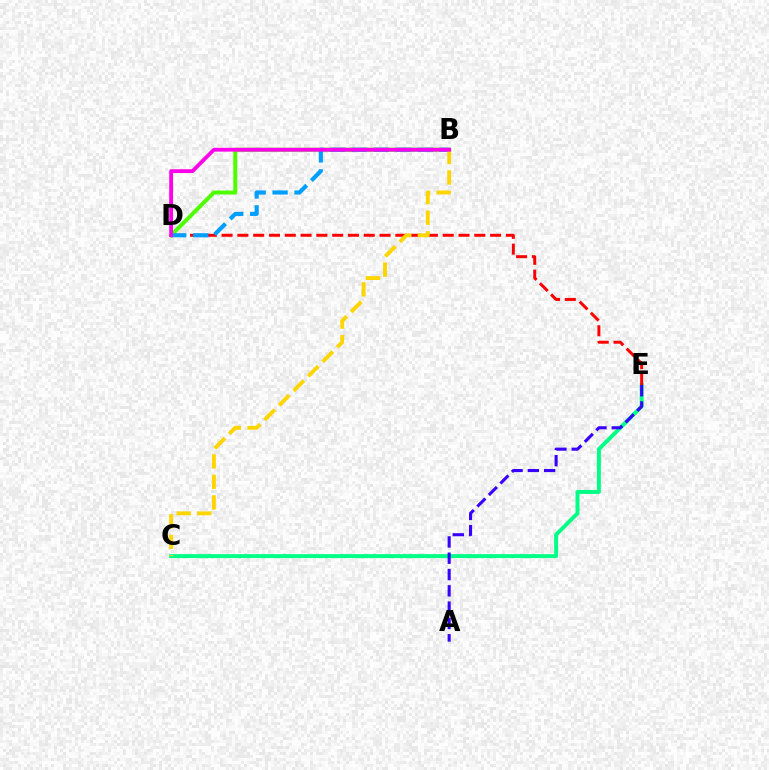{('C', 'E'): [{'color': '#00ff86', 'line_style': 'solid', 'thickness': 2.84}], ('A', 'E'): [{'color': '#3700ff', 'line_style': 'dashed', 'thickness': 2.22}], ('D', 'E'): [{'color': '#ff0000', 'line_style': 'dashed', 'thickness': 2.15}], ('B', 'D'): [{'color': '#4fff00', 'line_style': 'solid', 'thickness': 2.89}, {'color': '#009eff', 'line_style': 'dashed', 'thickness': 2.98}, {'color': '#ff00ed', 'line_style': 'solid', 'thickness': 2.73}], ('B', 'C'): [{'color': '#ffd500', 'line_style': 'dashed', 'thickness': 2.79}]}